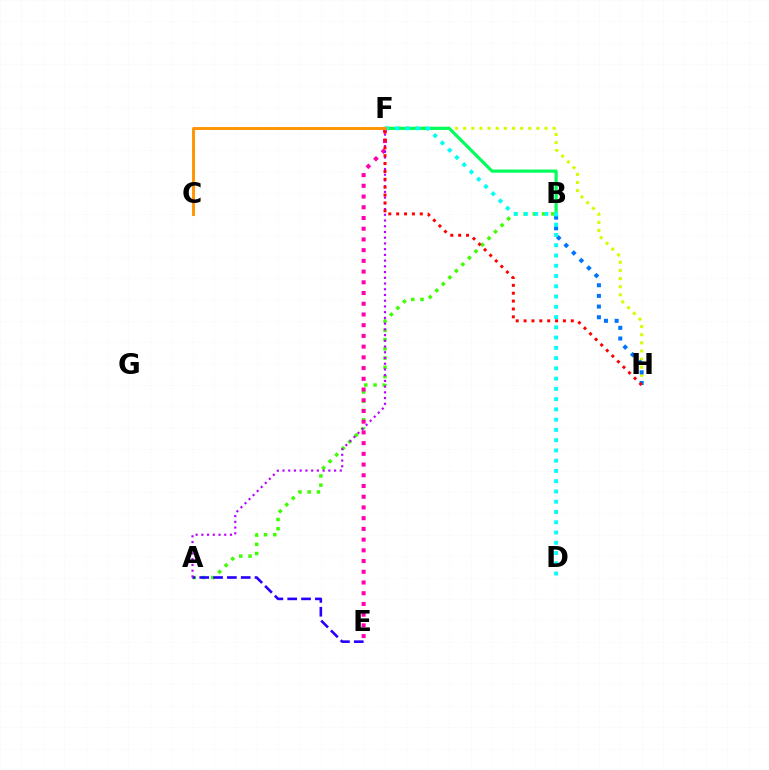{('F', 'H'): [{'color': '#d1ff00', 'line_style': 'dotted', 'thickness': 2.21}, {'color': '#ff0000', 'line_style': 'dotted', 'thickness': 2.14}], ('B', 'H'): [{'color': '#0074ff', 'line_style': 'dotted', 'thickness': 2.9}], ('A', 'B'): [{'color': '#3dff00', 'line_style': 'dotted', 'thickness': 2.51}], ('E', 'F'): [{'color': '#ff00ac', 'line_style': 'dotted', 'thickness': 2.91}], ('B', 'F'): [{'color': '#00ff5c', 'line_style': 'solid', 'thickness': 2.29}], ('D', 'F'): [{'color': '#00fff6', 'line_style': 'dotted', 'thickness': 2.79}], ('A', 'E'): [{'color': '#2500ff', 'line_style': 'dashed', 'thickness': 1.88}], ('A', 'F'): [{'color': '#b900ff', 'line_style': 'dotted', 'thickness': 1.56}], ('C', 'F'): [{'color': '#ff9400', 'line_style': 'solid', 'thickness': 2.1}]}